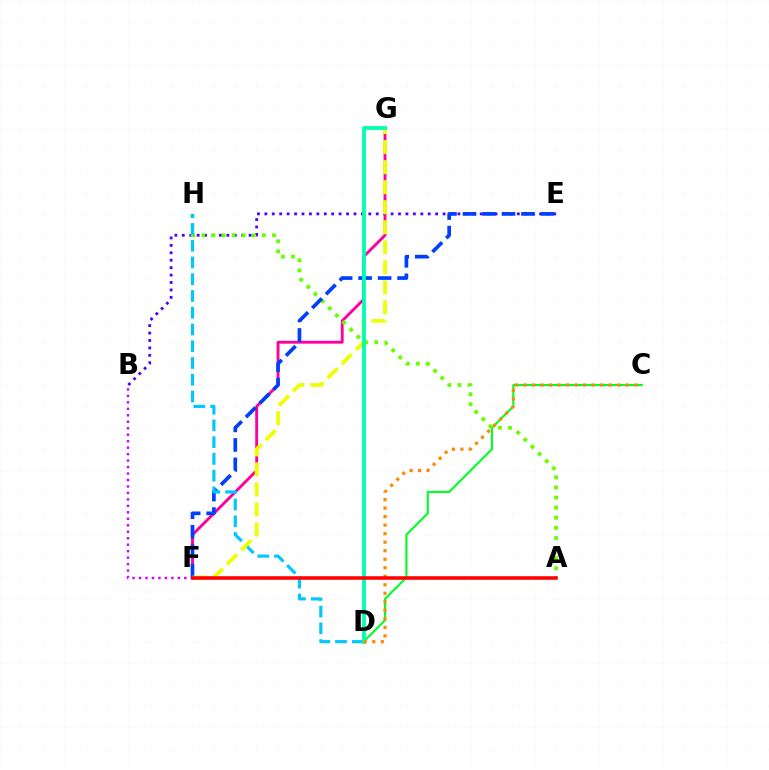{('C', 'D'): [{'color': '#00ff27', 'line_style': 'solid', 'thickness': 1.53}, {'color': '#ff8800', 'line_style': 'dotted', 'thickness': 2.31}], ('B', 'E'): [{'color': '#4f00ff', 'line_style': 'dotted', 'thickness': 2.02}], ('F', 'G'): [{'color': '#ff00a0', 'line_style': 'solid', 'thickness': 2.07}, {'color': '#eeff00', 'line_style': 'dashed', 'thickness': 2.72}], ('A', 'H'): [{'color': '#66ff00', 'line_style': 'dotted', 'thickness': 2.74}], ('E', 'F'): [{'color': '#003fff', 'line_style': 'dashed', 'thickness': 2.65}], ('D', 'H'): [{'color': '#00c7ff', 'line_style': 'dashed', 'thickness': 2.28}], ('D', 'G'): [{'color': '#00ffaf', 'line_style': 'solid', 'thickness': 2.73}], ('B', 'F'): [{'color': '#d600ff', 'line_style': 'dotted', 'thickness': 1.76}], ('A', 'F'): [{'color': '#ff0000', 'line_style': 'solid', 'thickness': 2.55}]}